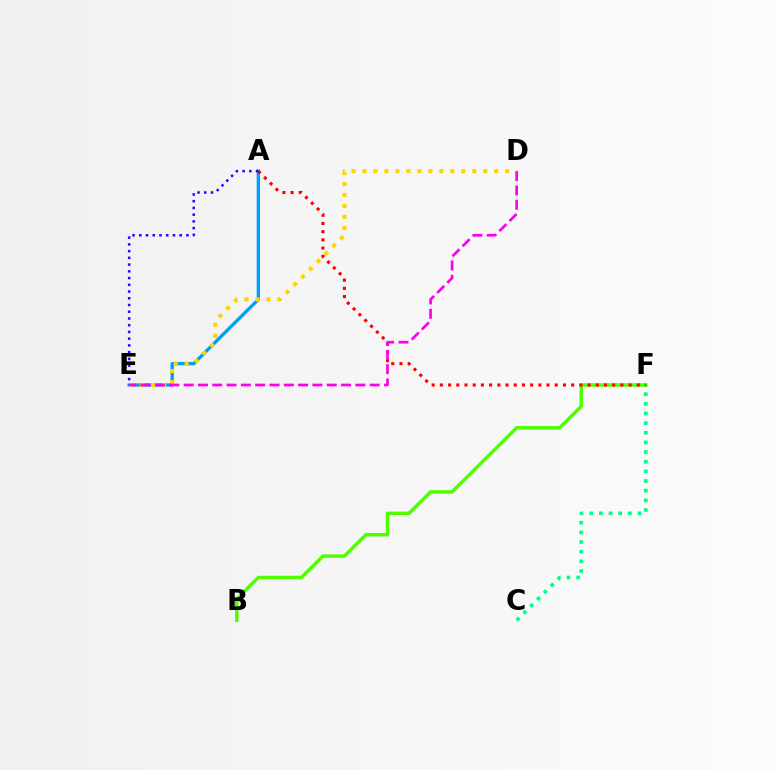{('B', 'F'): [{'color': '#4fff00', 'line_style': 'solid', 'thickness': 2.51}], ('C', 'F'): [{'color': '#00ff86', 'line_style': 'dotted', 'thickness': 2.62}], ('A', 'E'): [{'color': '#009eff', 'line_style': 'solid', 'thickness': 2.4}, {'color': '#3700ff', 'line_style': 'dotted', 'thickness': 1.83}], ('A', 'F'): [{'color': '#ff0000', 'line_style': 'dotted', 'thickness': 2.23}], ('D', 'E'): [{'color': '#ffd500', 'line_style': 'dotted', 'thickness': 2.98}, {'color': '#ff00ed', 'line_style': 'dashed', 'thickness': 1.94}]}